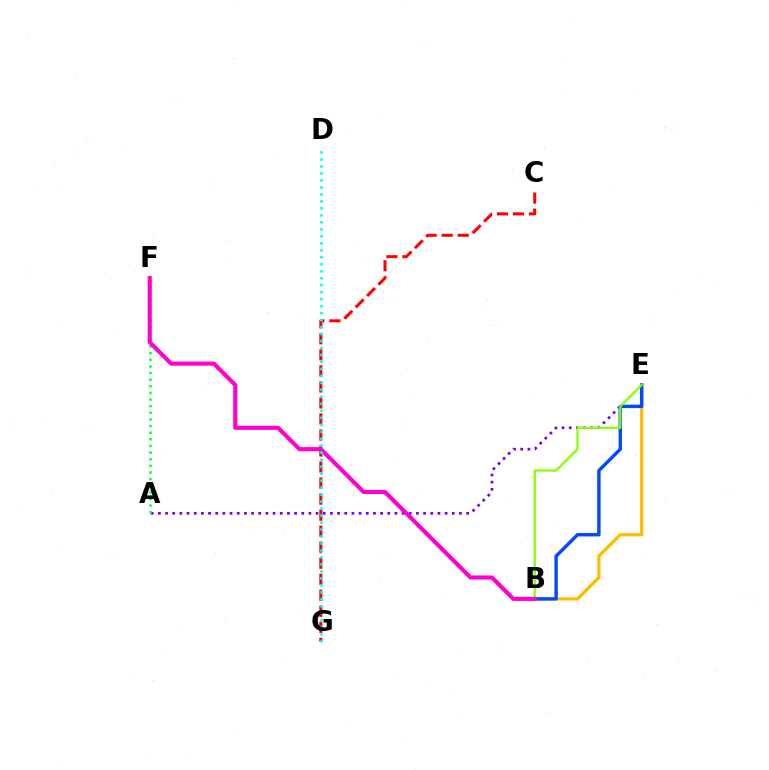{('B', 'E'): [{'color': '#ffbd00', 'line_style': 'solid', 'thickness': 2.34}, {'color': '#004bff', 'line_style': 'solid', 'thickness': 2.47}, {'color': '#84ff00', 'line_style': 'solid', 'thickness': 1.61}], ('A', 'E'): [{'color': '#7200ff', 'line_style': 'dotted', 'thickness': 1.95}], ('A', 'F'): [{'color': '#00ff39', 'line_style': 'dotted', 'thickness': 1.8}], ('C', 'G'): [{'color': '#ff0000', 'line_style': 'dashed', 'thickness': 2.18}], ('B', 'F'): [{'color': '#ff00cf', 'line_style': 'solid', 'thickness': 2.96}], ('D', 'G'): [{'color': '#00fff6', 'line_style': 'dotted', 'thickness': 1.9}]}